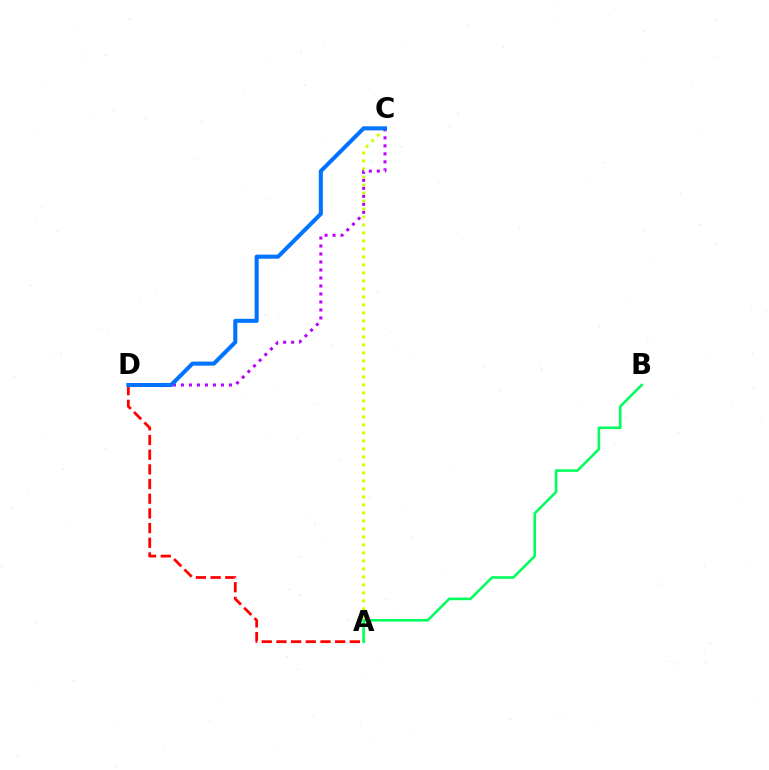{('A', 'D'): [{'color': '#ff0000', 'line_style': 'dashed', 'thickness': 1.99}], ('A', 'C'): [{'color': '#d1ff00', 'line_style': 'dotted', 'thickness': 2.17}], ('C', 'D'): [{'color': '#b900ff', 'line_style': 'dotted', 'thickness': 2.17}, {'color': '#0074ff', 'line_style': 'solid', 'thickness': 2.91}], ('A', 'B'): [{'color': '#00ff5c', 'line_style': 'solid', 'thickness': 1.86}]}